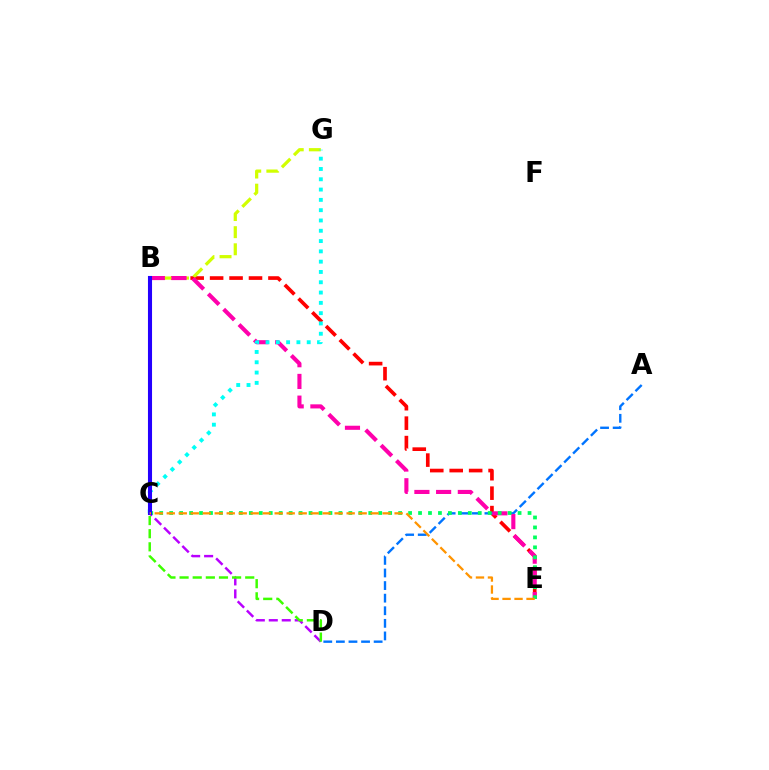{('B', 'E'): [{'color': '#ff0000', 'line_style': 'dashed', 'thickness': 2.64}, {'color': '#ff00ac', 'line_style': 'dashed', 'thickness': 2.95}], ('C', 'G'): [{'color': '#d1ff00', 'line_style': 'dashed', 'thickness': 2.33}, {'color': '#00fff6', 'line_style': 'dotted', 'thickness': 2.8}], ('A', 'D'): [{'color': '#0074ff', 'line_style': 'dashed', 'thickness': 1.71}], ('B', 'D'): [{'color': '#b900ff', 'line_style': 'dashed', 'thickness': 1.76}, {'color': '#3dff00', 'line_style': 'dashed', 'thickness': 1.78}], ('C', 'E'): [{'color': '#00ff5c', 'line_style': 'dotted', 'thickness': 2.7}, {'color': '#ff9400', 'line_style': 'dashed', 'thickness': 1.63}], ('B', 'C'): [{'color': '#2500ff', 'line_style': 'solid', 'thickness': 2.94}]}